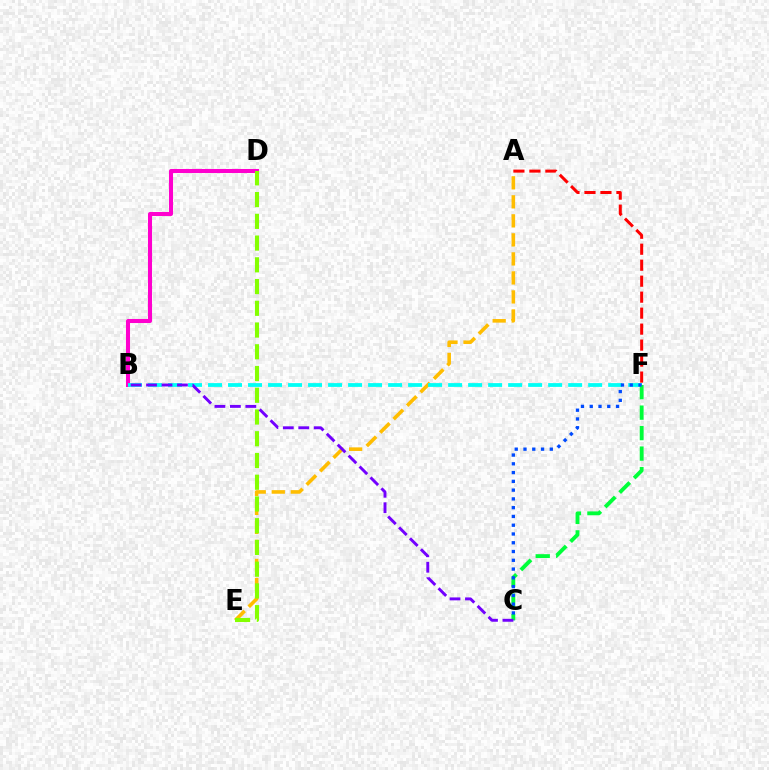{('B', 'D'): [{'color': '#ff00cf', 'line_style': 'solid', 'thickness': 2.92}], ('A', 'F'): [{'color': '#ff0000', 'line_style': 'dashed', 'thickness': 2.17}], ('A', 'E'): [{'color': '#ffbd00', 'line_style': 'dashed', 'thickness': 2.58}], ('D', 'E'): [{'color': '#84ff00', 'line_style': 'dashed', 'thickness': 2.95}], ('B', 'F'): [{'color': '#00fff6', 'line_style': 'dashed', 'thickness': 2.72}], ('C', 'F'): [{'color': '#00ff39', 'line_style': 'dashed', 'thickness': 2.78}, {'color': '#004bff', 'line_style': 'dotted', 'thickness': 2.38}], ('B', 'C'): [{'color': '#7200ff', 'line_style': 'dashed', 'thickness': 2.1}]}